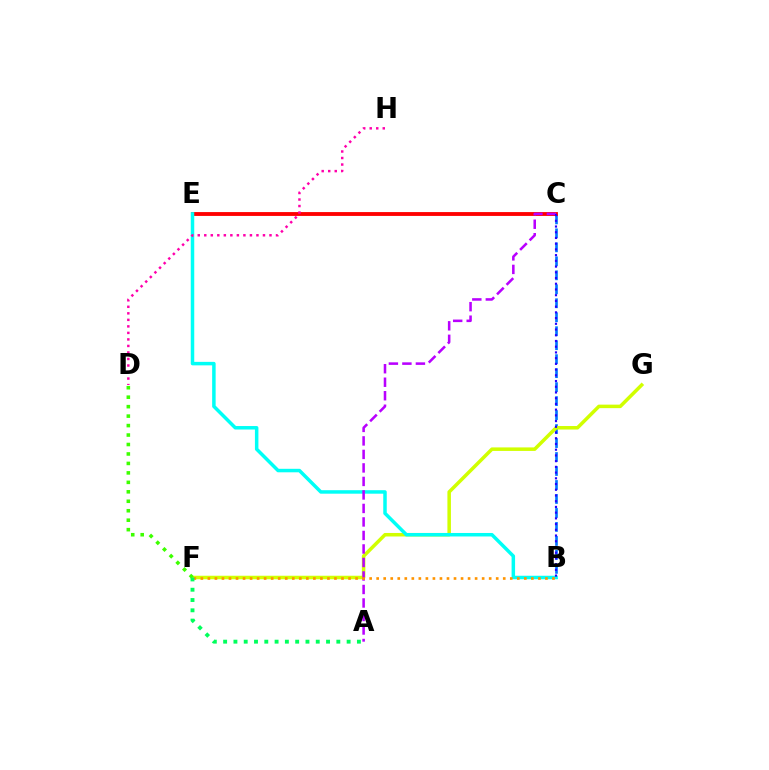{('B', 'C'): [{'color': '#0074ff', 'line_style': 'dashed', 'thickness': 1.9}, {'color': '#2500ff', 'line_style': 'dotted', 'thickness': 1.55}], ('C', 'E'): [{'color': '#ff0000', 'line_style': 'solid', 'thickness': 2.77}], ('F', 'G'): [{'color': '#d1ff00', 'line_style': 'solid', 'thickness': 2.53}], ('B', 'E'): [{'color': '#00fff6', 'line_style': 'solid', 'thickness': 2.51}], ('D', 'H'): [{'color': '#ff00ac', 'line_style': 'dotted', 'thickness': 1.77}], ('D', 'F'): [{'color': '#3dff00', 'line_style': 'dotted', 'thickness': 2.57}], ('A', 'C'): [{'color': '#b900ff', 'line_style': 'dashed', 'thickness': 1.83}], ('B', 'F'): [{'color': '#ff9400', 'line_style': 'dotted', 'thickness': 1.91}], ('A', 'F'): [{'color': '#00ff5c', 'line_style': 'dotted', 'thickness': 2.8}]}